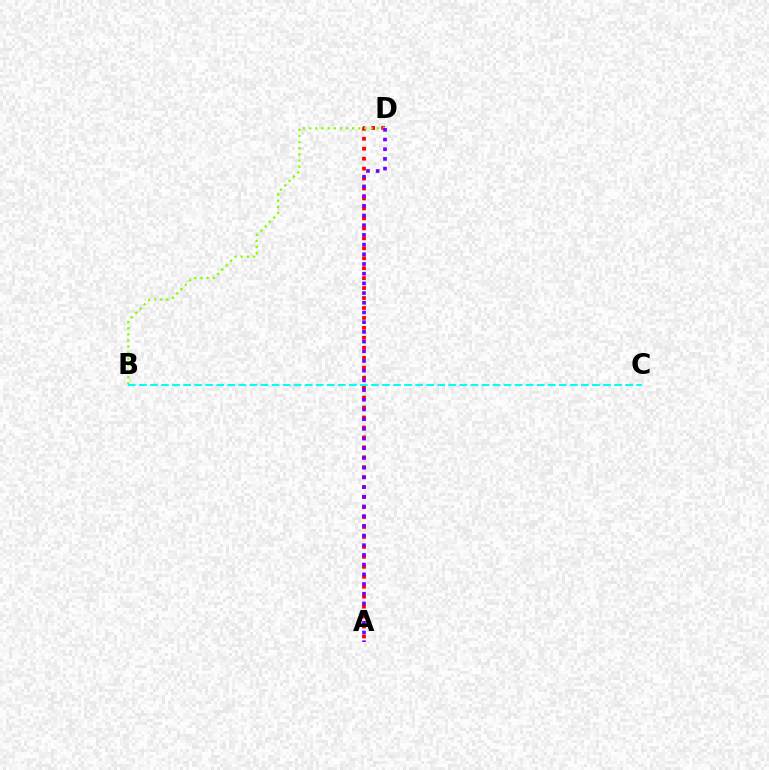{('A', 'D'): [{'color': '#ff0000', 'line_style': 'dotted', 'thickness': 2.7}, {'color': '#7200ff', 'line_style': 'dotted', 'thickness': 2.63}], ('B', 'D'): [{'color': '#84ff00', 'line_style': 'dotted', 'thickness': 1.67}], ('B', 'C'): [{'color': '#00fff6', 'line_style': 'dashed', 'thickness': 1.5}]}